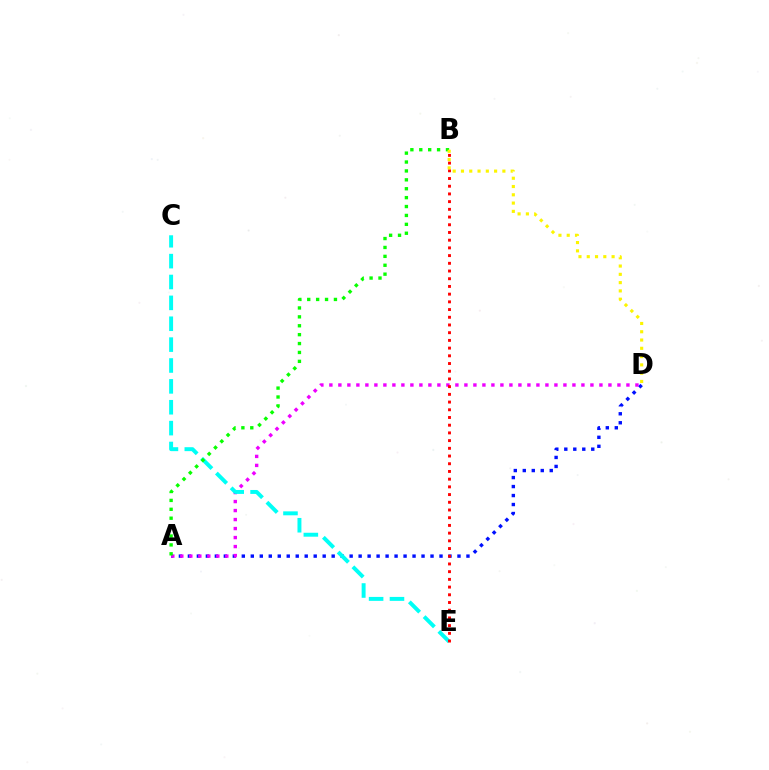{('A', 'D'): [{'color': '#0010ff', 'line_style': 'dotted', 'thickness': 2.44}, {'color': '#ee00ff', 'line_style': 'dotted', 'thickness': 2.45}], ('C', 'E'): [{'color': '#00fff6', 'line_style': 'dashed', 'thickness': 2.84}], ('B', 'E'): [{'color': '#ff0000', 'line_style': 'dotted', 'thickness': 2.09}], ('A', 'B'): [{'color': '#08ff00', 'line_style': 'dotted', 'thickness': 2.42}], ('B', 'D'): [{'color': '#fcf500', 'line_style': 'dotted', 'thickness': 2.25}]}